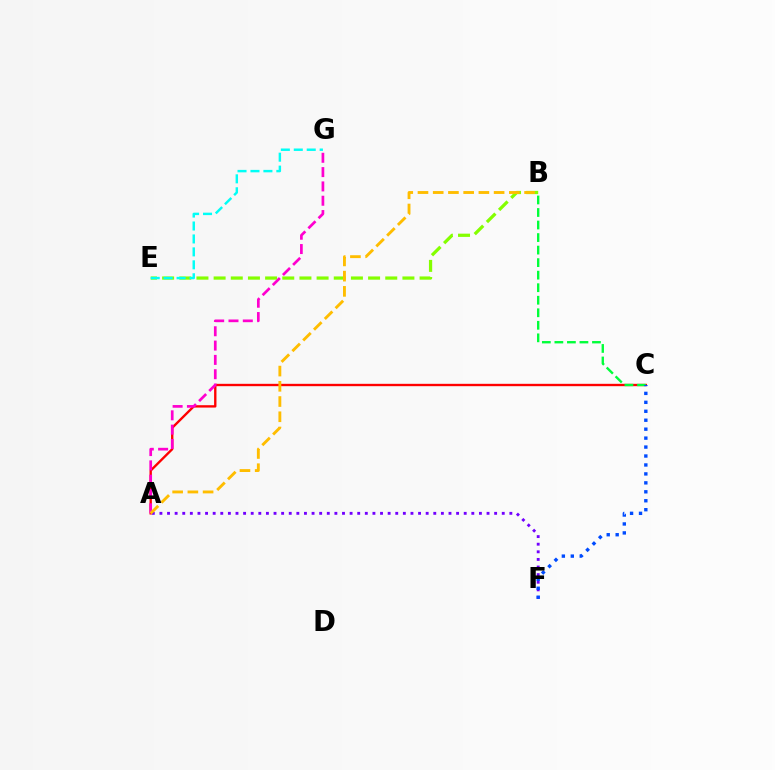{('A', 'F'): [{'color': '#7200ff', 'line_style': 'dotted', 'thickness': 2.07}], ('B', 'E'): [{'color': '#84ff00', 'line_style': 'dashed', 'thickness': 2.33}], ('A', 'C'): [{'color': '#ff0000', 'line_style': 'solid', 'thickness': 1.7}], ('A', 'G'): [{'color': '#ff00cf', 'line_style': 'dashed', 'thickness': 1.95}], ('B', 'C'): [{'color': '#00ff39', 'line_style': 'dashed', 'thickness': 1.7}], ('E', 'G'): [{'color': '#00fff6', 'line_style': 'dashed', 'thickness': 1.76}], ('A', 'B'): [{'color': '#ffbd00', 'line_style': 'dashed', 'thickness': 2.07}], ('C', 'F'): [{'color': '#004bff', 'line_style': 'dotted', 'thickness': 2.43}]}